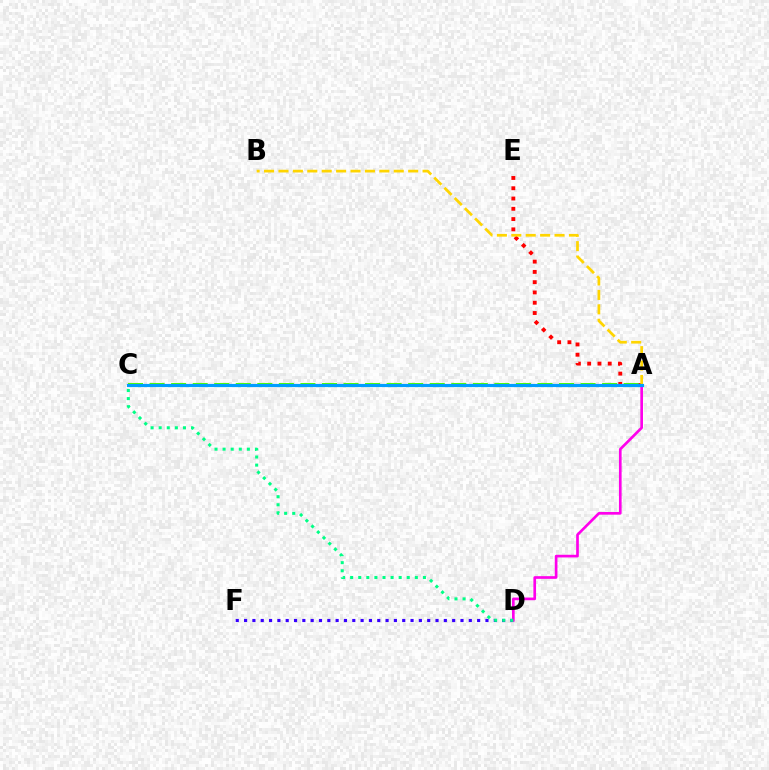{('D', 'F'): [{'color': '#3700ff', 'line_style': 'dotted', 'thickness': 2.26}], ('A', 'D'): [{'color': '#ff00ed', 'line_style': 'solid', 'thickness': 1.92}], ('A', 'E'): [{'color': '#ff0000', 'line_style': 'dotted', 'thickness': 2.79}], ('C', 'D'): [{'color': '#00ff86', 'line_style': 'dotted', 'thickness': 2.2}], ('A', 'B'): [{'color': '#ffd500', 'line_style': 'dashed', 'thickness': 1.96}], ('A', 'C'): [{'color': '#4fff00', 'line_style': 'dashed', 'thickness': 2.93}, {'color': '#009eff', 'line_style': 'solid', 'thickness': 2.28}]}